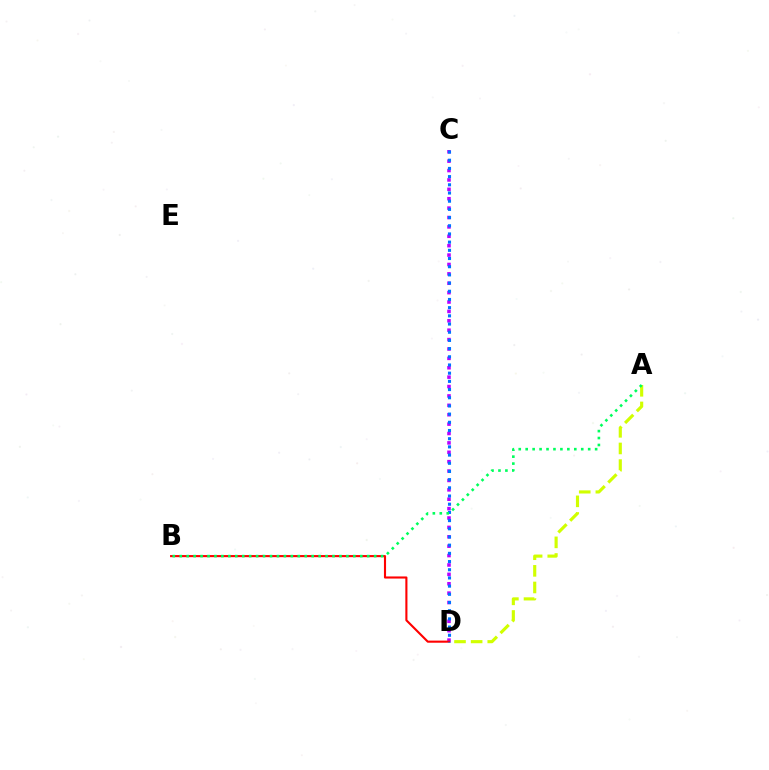{('A', 'D'): [{'color': '#d1ff00', 'line_style': 'dashed', 'thickness': 2.26}], ('C', 'D'): [{'color': '#b900ff', 'line_style': 'dotted', 'thickness': 2.55}, {'color': '#0074ff', 'line_style': 'dotted', 'thickness': 2.23}], ('B', 'D'): [{'color': '#ff0000', 'line_style': 'solid', 'thickness': 1.52}], ('A', 'B'): [{'color': '#00ff5c', 'line_style': 'dotted', 'thickness': 1.89}]}